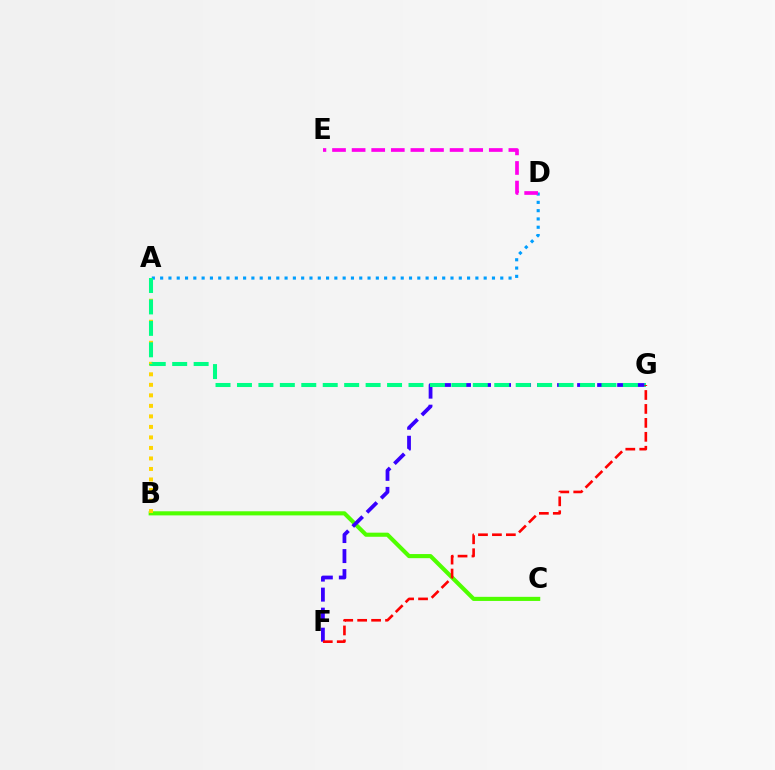{('A', 'D'): [{'color': '#009eff', 'line_style': 'dotted', 'thickness': 2.25}], ('B', 'C'): [{'color': '#4fff00', 'line_style': 'solid', 'thickness': 2.96}], ('A', 'B'): [{'color': '#ffd500', 'line_style': 'dotted', 'thickness': 2.86}], ('F', 'G'): [{'color': '#3700ff', 'line_style': 'dashed', 'thickness': 2.72}, {'color': '#ff0000', 'line_style': 'dashed', 'thickness': 1.89}], ('A', 'G'): [{'color': '#00ff86', 'line_style': 'dashed', 'thickness': 2.91}], ('D', 'E'): [{'color': '#ff00ed', 'line_style': 'dashed', 'thickness': 2.66}]}